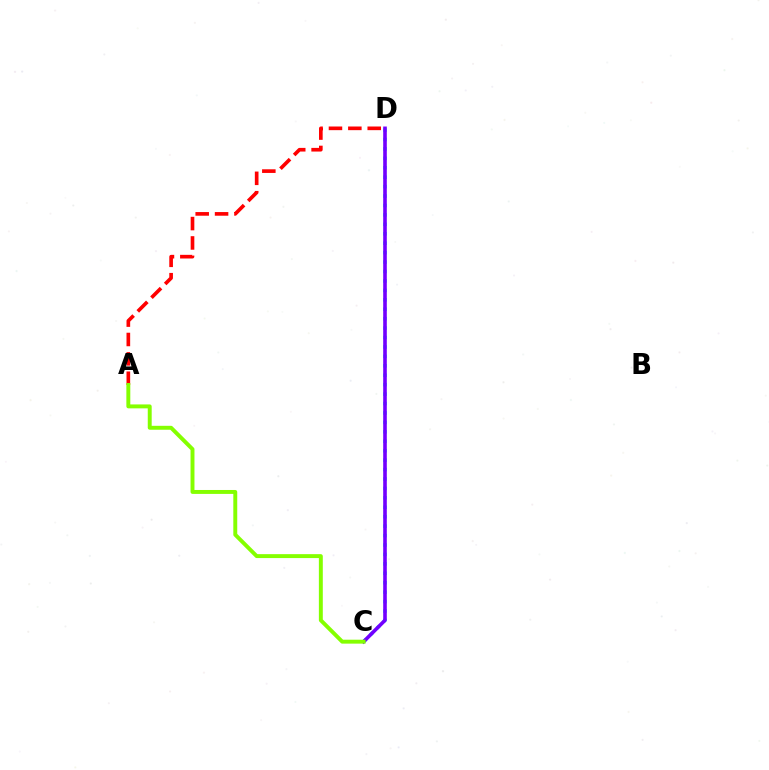{('C', 'D'): [{'color': '#00fff6', 'line_style': 'dotted', 'thickness': 2.56}, {'color': '#7200ff', 'line_style': 'solid', 'thickness': 2.6}], ('A', 'D'): [{'color': '#ff0000', 'line_style': 'dashed', 'thickness': 2.63}], ('A', 'C'): [{'color': '#84ff00', 'line_style': 'solid', 'thickness': 2.83}]}